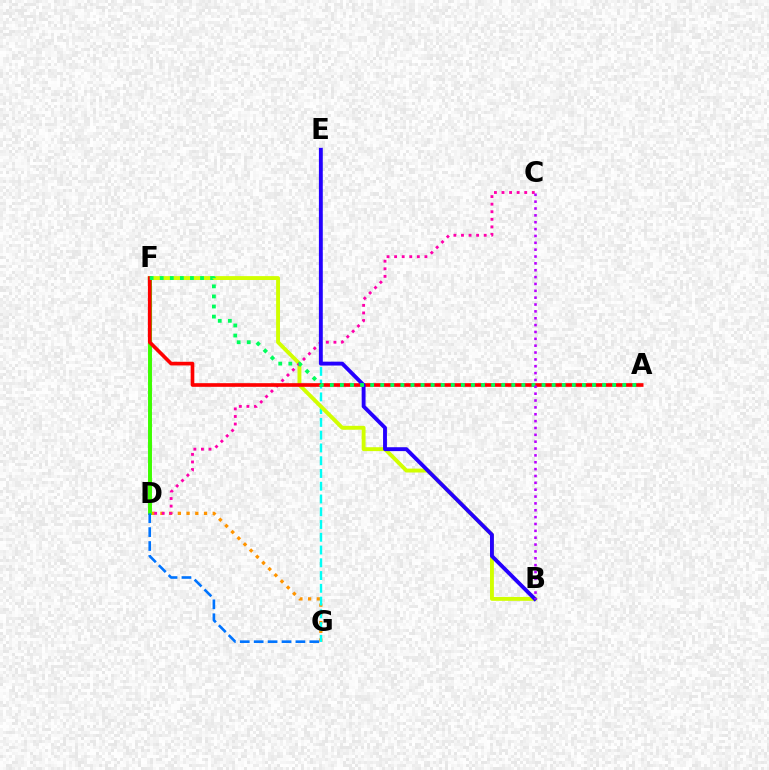{('D', 'G'): [{'color': '#ff9400', 'line_style': 'dotted', 'thickness': 2.37}, {'color': '#0074ff', 'line_style': 'dashed', 'thickness': 1.89}], ('E', 'G'): [{'color': '#00fff6', 'line_style': 'dashed', 'thickness': 1.73}], ('D', 'F'): [{'color': '#3dff00', 'line_style': 'solid', 'thickness': 2.84}], ('B', 'F'): [{'color': '#d1ff00', 'line_style': 'solid', 'thickness': 2.8}], ('C', 'D'): [{'color': '#ff00ac', 'line_style': 'dotted', 'thickness': 2.06}], ('A', 'F'): [{'color': '#ff0000', 'line_style': 'solid', 'thickness': 2.63}, {'color': '#00ff5c', 'line_style': 'dotted', 'thickness': 2.74}], ('B', 'E'): [{'color': '#2500ff', 'line_style': 'solid', 'thickness': 2.79}], ('B', 'C'): [{'color': '#b900ff', 'line_style': 'dotted', 'thickness': 1.86}]}